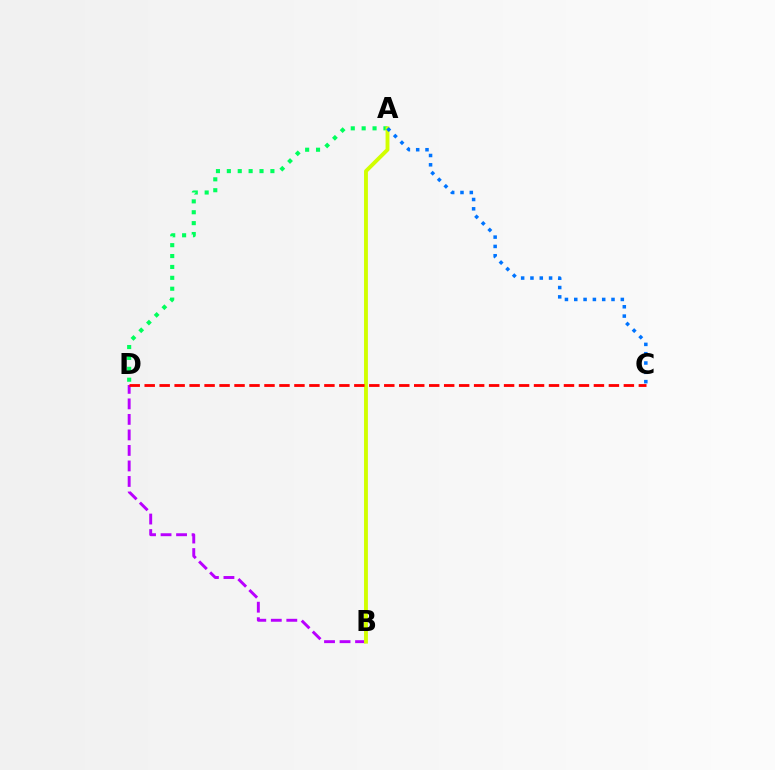{('B', 'D'): [{'color': '#b900ff', 'line_style': 'dashed', 'thickness': 2.11}], ('A', 'D'): [{'color': '#00ff5c', 'line_style': 'dotted', 'thickness': 2.96}], ('A', 'B'): [{'color': '#d1ff00', 'line_style': 'solid', 'thickness': 2.78}], ('A', 'C'): [{'color': '#0074ff', 'line_style': 'dotted', 'thickness': 2.53}], ('C', 'D'): [{'color': '#ff0000', 'line_style': 'dashed', 'thickness': 2.03}]}